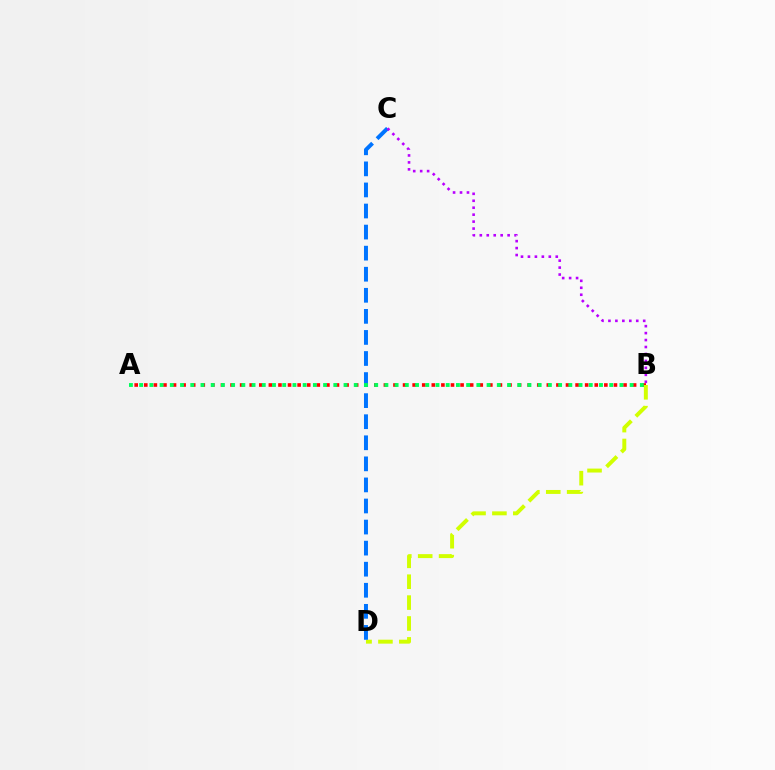{('A', 'B'): [{'color': '#ff0000', 'line_style': 'dotted', 'thickness': 2.6}, {'color': '#00ff5c', 'line_style': 'dotted', 'thickness': 2.78}], ('B', 'D'): [{'color': '#d1ff00', 'line_style': 'dashed', 'thickness': 2.84}], ('C', 'D'): [{'color': '#0074ff', 'line_style': 'dashed', 'thickness': 2.86}], ('B', 'C'): [{'color': '#b900ff', 'line_style': 'dotted', 'thickness': 1.89}]}